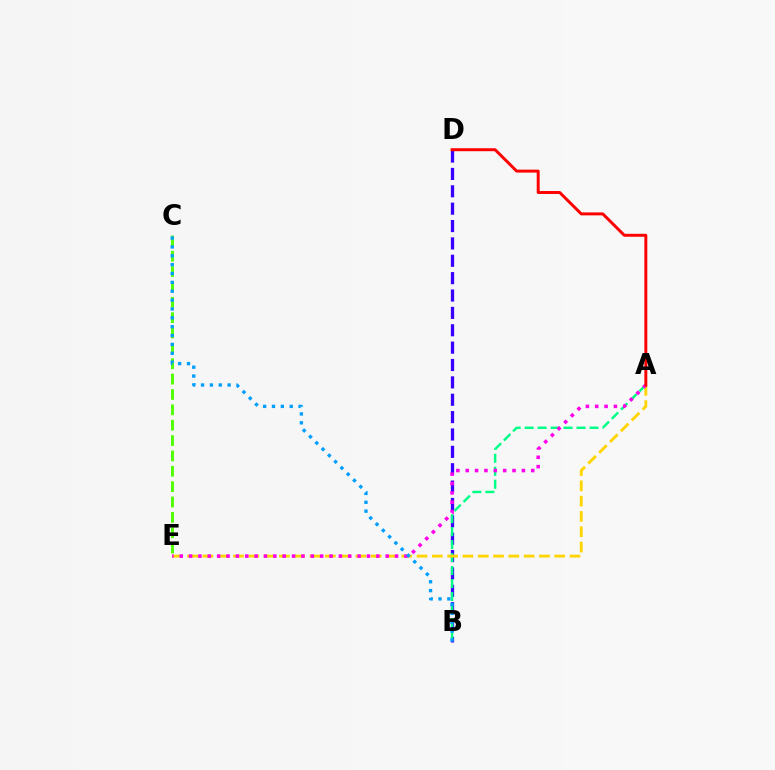{('B', 'D'): [{'color': '#3700ff', 'line_style': 'dashed', 'thickness': 2.36}], ('A', 'B'): [{'color': '#00ff86', 'line_style': 'dashed', 'thickness': 1.76}], ('C', 'E'): [{'color': '#4fff00', 'line_style': 'dashed', 'thickness': 2.09}], ('A', 'E'): [{'color': '#ffd500', 'line_style': 'dashed', 'thickness': 2.08}, {'color': '#ff00ed', 'line_style': 'dotted', 'thickness': 2.54}], ('B', 'C'): [{'color': '#009eff', 'line_style': 'dotted', 'thickness': 2.41}], ('A', 'D'): [{'color': '#ff0000', 'line_style': 'solid', 'thickness': 2.14}]}